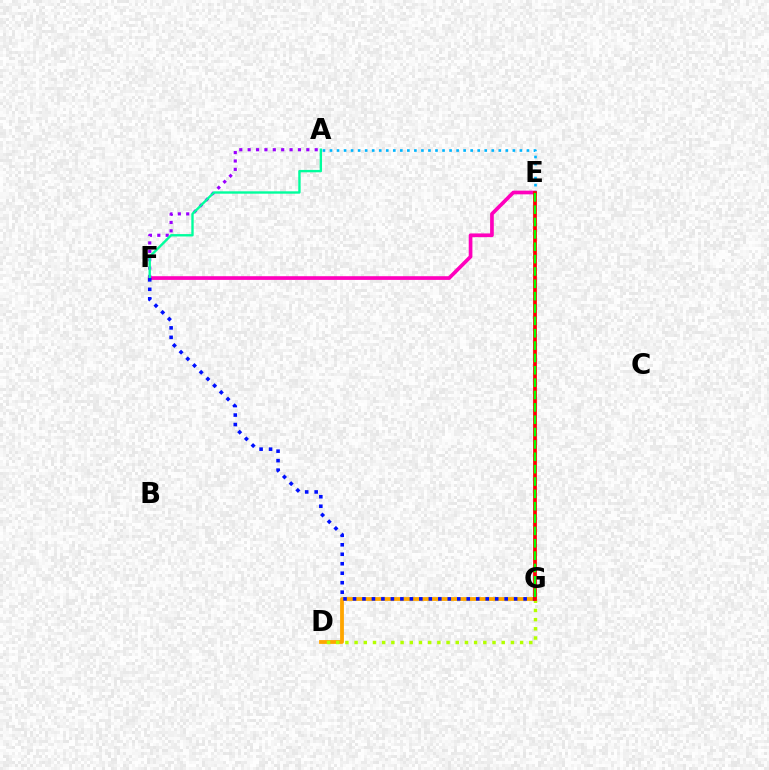{('D', 'G'): [{'color': '#ffa500', 'line_style': 'solid', 'thickness': 2.74}, {'color': '#b3ff00', 'line_style': 'dotted', 'thickness': 2.5}], ('E', 'F'): [{'color': '#ff00bd', 'line_style': 'solid', 'thickness': 2.66}], ('A', 'F'): [{'color': '#9b00ff', 'line_style': 'dotted', 'thickness': 2.28}, {'color': '#00ff9d', 'line_style': 'solid', 'thickness': 1.71}], ('F', 'G'): [{'color': '#0010ff', 'line_style': 'dotted', 'thickness': 2.58}], ('A', 'E'): [{'color': '#00b5ff', 'line_style': 'dotted', 'thickness': 1.91}], ('E', 'G'): [{'color': '#ff0000', 'line_style': 'solid', 'thickness': 2.7}, {'color': '#08ff00', 'line_style': 'dashed', 'thickness': 1.68}]}